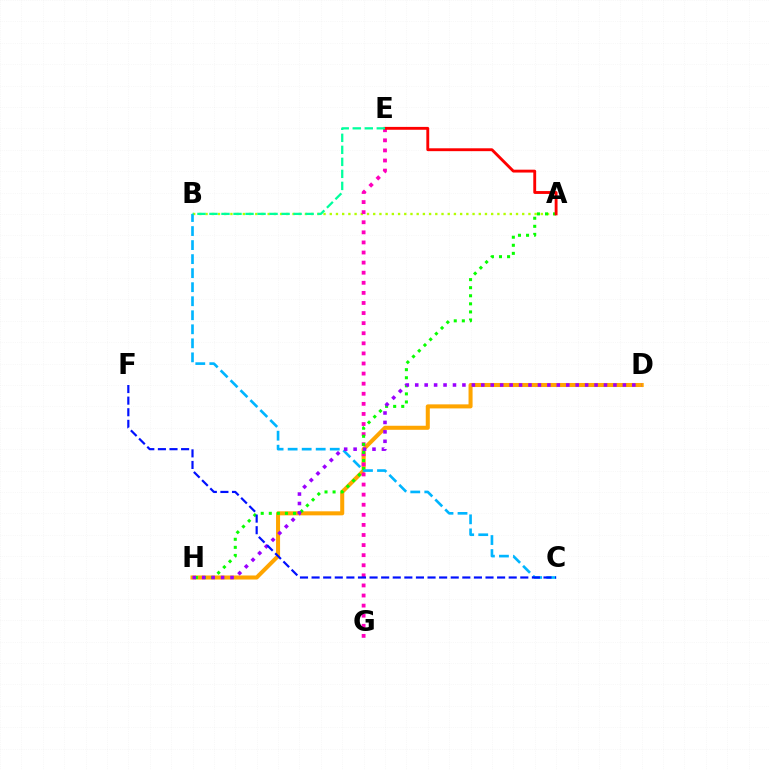{('D', 'H'): [{'color': '#ffa500', 'line_style': 'solid', 'thickness': 2.91}, {'color': '#9b00ff', 'line_style': 'dotted', 'thickness': 2.56}], ('A', 'B'): [{'color': '#b3ff00', 'line_style': 'dotted', 'thickness': 1.69}], ('E', 'G'): [{'color': '#ff00bd', 'line_style': 'dotted', 'thickness': 2.74}], ('A', 'H'): [{'color': '#08ff00', 'line_style': 'dotted', 'thickness': 2.19}], ('B', 'C'): [{'color': '#00b5ff', 'line_style': 'dashed', 'thickness': 1.91}], ('A', 'E'): [{'color': '#ff0000', 'line_style': 'solid', 'thickness': 2.06}], ('C', 'F'): [{'color': '#0010ff', 'line_style': 'dashed', 'thickness': 1.58}], ('B', 'E'): [{'color': '#00ff9d', 'line_style': 'dashed', 'thickness': 1.63}]}